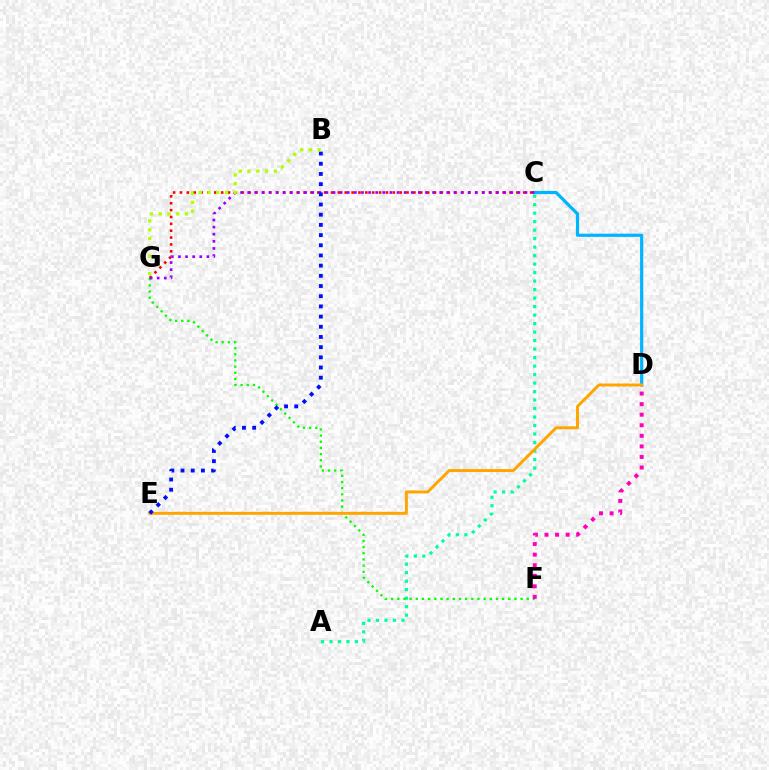{('A', 'C'): [{'color': '#00ff9d', 'line_style': 'dotted', 'thickness': 2.31}], ('C', 'G'): [{'color': '#ff0000', 'line_style': 'dotted', 'thickness': 1.87}, {'color': '#9b00ff', 'line_style': 'dotted', 'thickness': 1.93}], ('F', 'G'): [{'color': '#08ff00', 'line_style': 'dotted', 'thickness': 1.67}], ('C', 'D'): [{'color': '#00b5ff', 'line_style': 'solid', 'thickness': 2.3}], ('D', 'F'): [{'color': '#ff00bd', 'line_style': 'dotted', 'thickness': 2.87}], ('B', 'G'): [{'color': '#b3ff00', 'line_style': 'dotted', 'thickness': 2.38}], ('D', 'E'): [{'color': '#ffa500', 'line_style': 'solid', 'thickness': 2.11}], ('B', 'E'): [{'color': '#0010ff', 'line_style': 'dotted', 'thickness': 2.77}]}